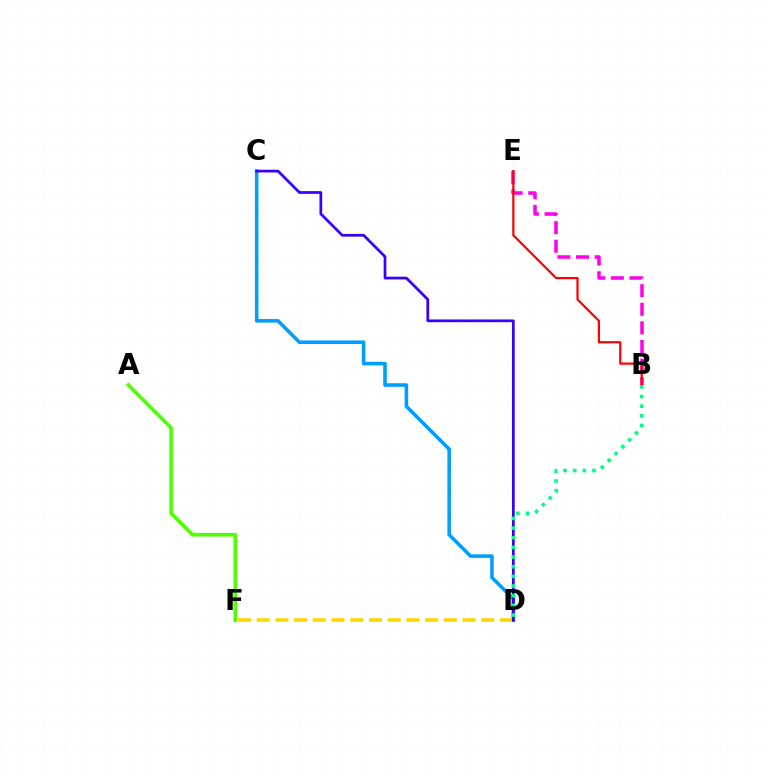{('C', 'D'): [{'color': '#009eff', 'line_style': 'solid', 'thickness': 2.57}, {'color': '#3700ff', 'line_style': 'solid', 'thickness': 1.97}], ('D', 'F'): [{'color': '#ffd500', 'line_style': 'dashed', 'thickness': 2.54}], ('B', 'E'): [{'color': '#ff00ed', 'line_style': 'dashed', 'thickness': 2.53}, {'color': '#ff0000', 'line_style': 'solid', 'thickness': 1.59}], ('A', 'F'): [{'color': '#4fff00', 'line_style': 'solid', 'thickness': 2.61}], ('B', 'D'): [{'color': '#00ff86', 'line_style': 'dotted', 'thickness': 2.63}]}